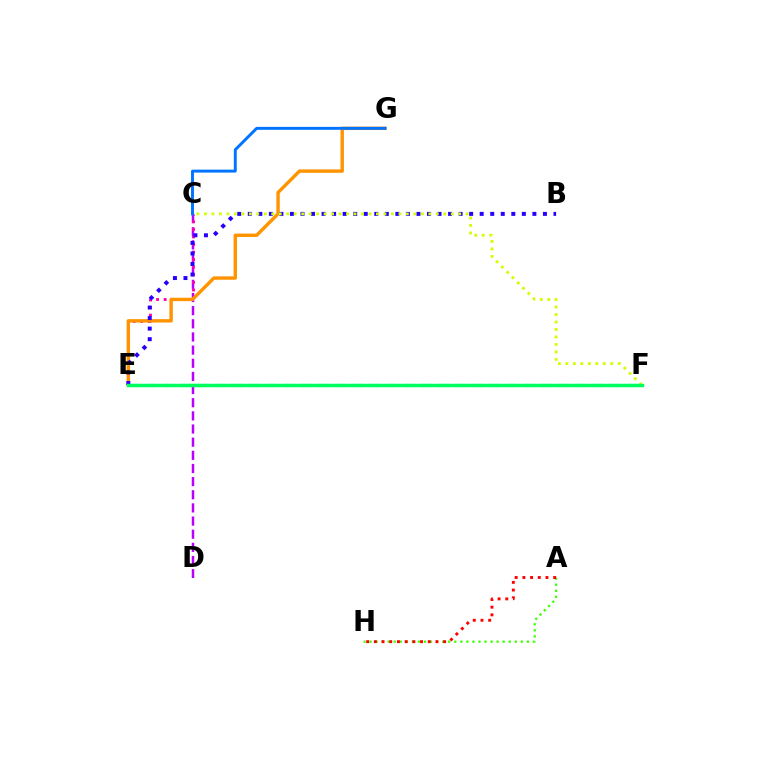{('C', 'D'): [{'color': '#b900ff', 'line_style': 'dashed', 'thickness': 1.79}], ('C', 'E'): [{'color': '#ff00ac', 'line_style': 'dotted', 'thickness': 2.06}], ('E', 'F'): [{'color': '#00fff6', 'line_style': 'dashed', 'thickness': 2.33}, {'color': '#00ff5c', 'line_style': 'solid', 'thickness': 2.47}], ('A', 'H'): [{'color': '#3dff00', 'line_style': 'dotted', 'thickness': 1.64}, {'color': '#ff0000', 'line_style': 'dotted', 'thickness': 2.09}], ('E', 'G'): [{'color': '#ff9400', 'line_style': 'solid', 'thickness': 2.45}], ('C', 'G'): [{'color': '#0074ff', 'line_style': 'solid', 'thickness': 2.11}], ('B', 'E'): [{'color': '#2500ff', 'line_style': 'dotted', 'thickness': 2.86}], ('C', 'F'): [{'color': '#d1ff00', 'line_style': 'dotted', 'thickness': 2.03}]}